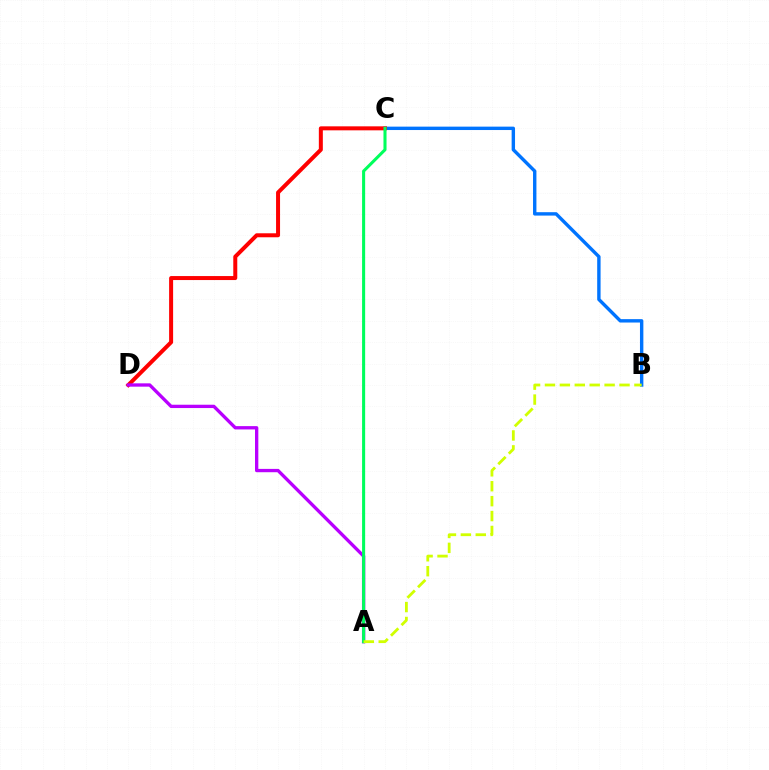{('B', 'C'): [{'color': '#0074ff', 'line_style': 'solid', 'thickness': 2.45}], ('C', 'D'): [{'color': '#ff0000', 'line_style': 'solid', 'thickness': 2.88}], ('A', 'D'): [{'color': '#b900ff', 'line_style': 'solid', 'thickness': 2.39}], ('A', 'C'): [{'color': '#00ff5c', 'line_style': 'solid', 'thickness': 2.21}], ('A', 'B'): [{'color': '#d1ff00', 'line_style': 'dashed', 'thickness': 2.03}]}